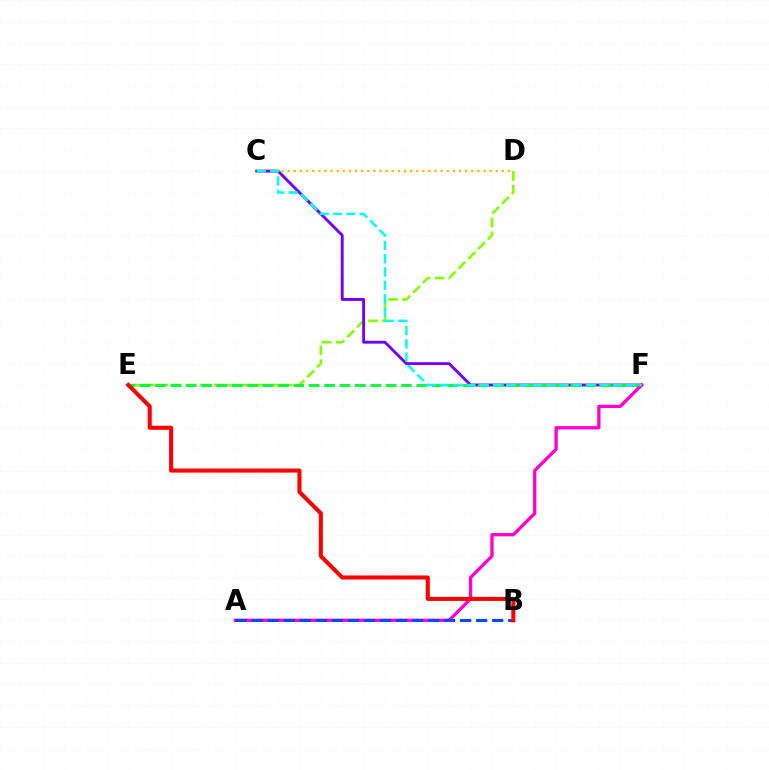{('C', 'D'): [{'color': '#ffbd00', 'line_style': 'dotted', 'thickness': 1.66}], ('D', 'E'): [{'color': '#84ff00', 'line_style': 'dashed', 'thickness': 1.88}], ('C', 'F'): [{'color': '#7200ff', 'line_style': 'solid', 'thickness': 2.07}, {'color': '#00fff6', 'line_style': 'dashed', 'thickness': 1.81}], ('E', 'F'): [{'color': '#00ff39', 'line_style': 'dashed', 'thickness': 2.09}], ('A', 'F'): [{'color': '#ff00cf', 'line_style': 'solid', 'thickness': 2.37}], ('A', 'B'): [{'color': '#004bff', 'line_style': 'dashed', 'thickness': 2.18}], ('B', 'E'): [{'color': '#ff0000', 'line_style': 'solid', 'thickness': 2.92}]}